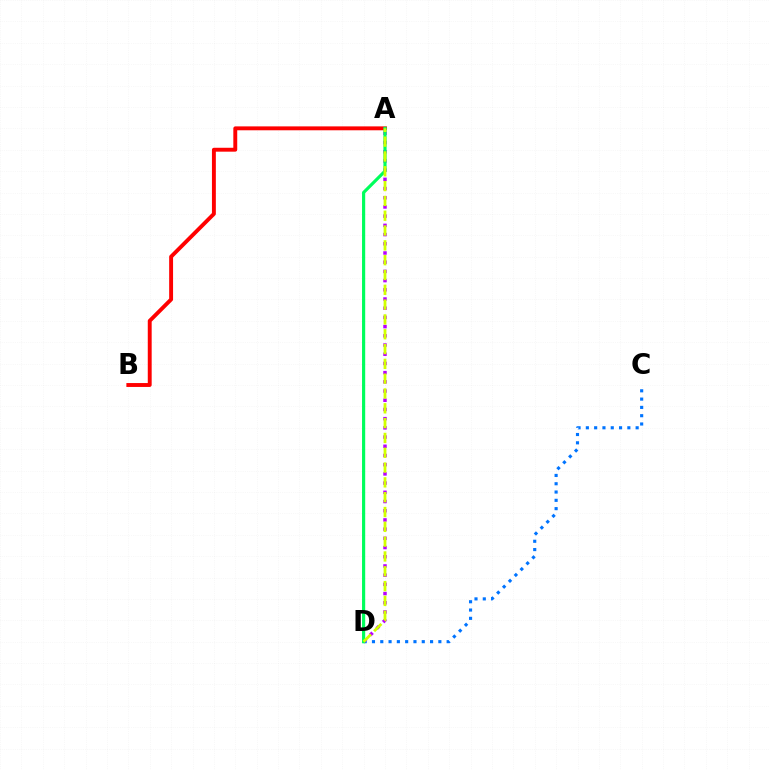{('C', 'D'): [{'color': '#0074ff', 'line_style': 'dotted', 'thickness': 2.25}], ('A', 'D'): [{'color': '#b900ff', 'line_style': 'dotted', 'thickness': 2.5}, {'color': '#00ff5c', 'line_style': 'solid', 'thickness': 2.28}, {'color': '#d1ff00', 'line_style': 'dashed', 'thickness': 2.01}], ('A', 'B'): [{'color': '#ff0000', 'line_style': 'solid', 'thickness': 2.81}]}